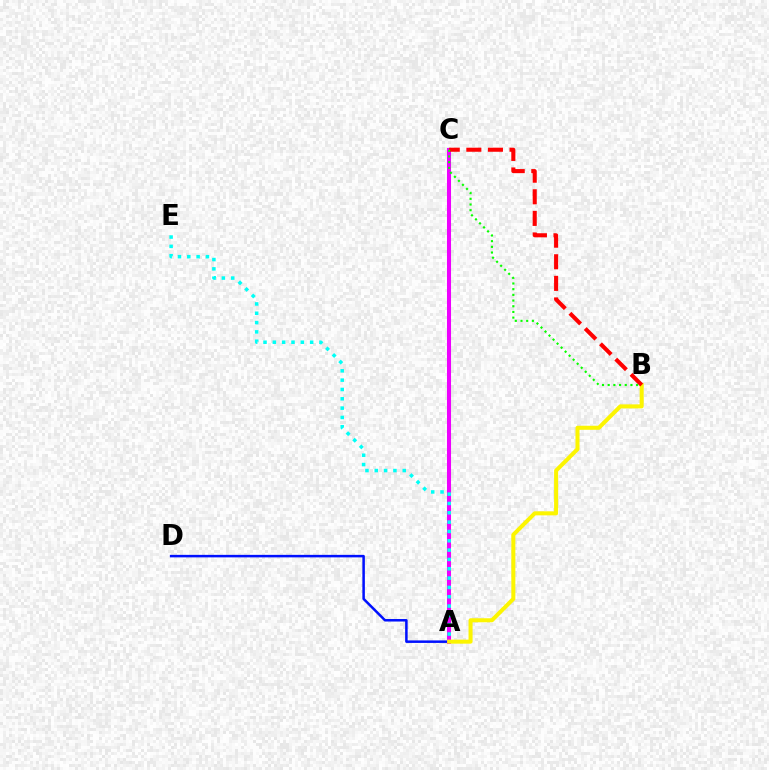{('A', 'D'): [{'color': '#0010ff', 'line_style': 'solid', 'thickness': 1.81}], ('A', 'C'): [{'color': '#ee00ff', 'line_style': 'solid', 'thickness': 2.92}], ('A', 'B'): [{'color': '#fcf500', 'line_style': 'solid', 'thickness': 2.91}], ('B', 'C'): [{'color': '#ff0000', 'line_style': 'dashed', 'thickness': 2.93}, {'color': '#08ff00', 'line_style': 'dotted', 'thickness': 1.55}], ('A', 'E'): [{'color': '#00fff6', 'line_style': 'dotted', 'thickness': 2.53}]}